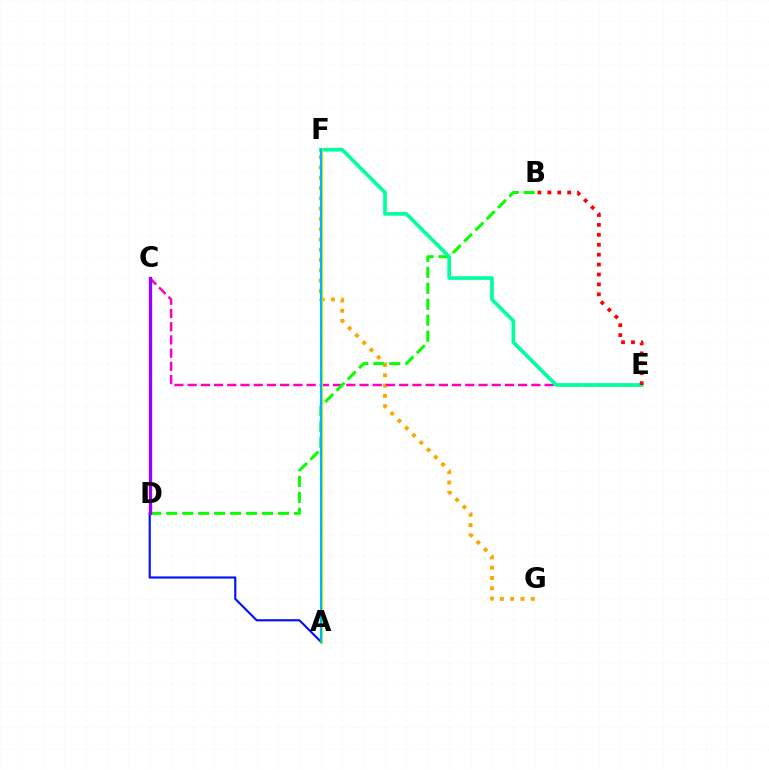{('A', 'D'): [{'color': '#0010ff', 'line_style': 'solid', 'thickness': 1.54}], ('F', 'G'): [{'color': '#ffa500', 'line_style': 'dotted', 'thickness': 2.8}], ('C', 'E'): [{'color': '#ff00bd', 'line_style': 'dashed', 'thickness': 1.8}], ('B', 'D'): [{'color': '#08ff00', 'line_style': 'dashed', 'thickness': 2.17}], ('E', 'F'): [{'color': '#00ff9d', 'line_style': 'solid', 'thickness': 2.64}], ('A', 'F'): [{'color': '#b3ff00', 'line_style': 'solid', 'thickness': 2.24}, {'color': '#00b5ff', 'line_style': 'solid', 'thickness': 1.55}], ('C', 'D'): [{'color': '#9b00ff', 'line_style': 'solid', 'thickness': 2.38}], ('B', 'E'): [{'color': '#ff0000', 'line_style': 'dotted', 'thickness': 2.7}]}